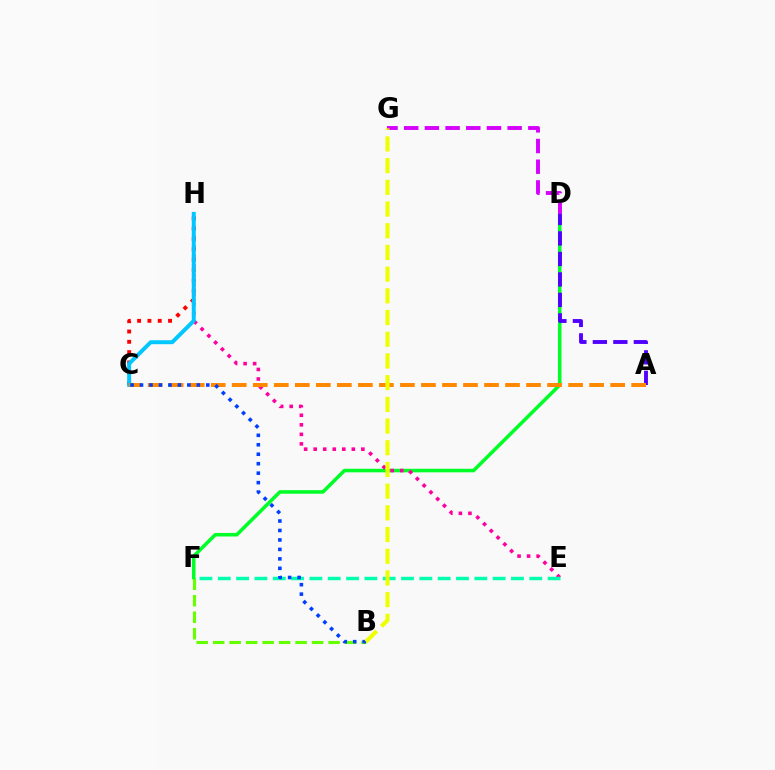{('B', 'F'): [{'color': '#66ff00', 'line_style': 'dashed', 'thickness': 2.24}], ('D', 'F'): [{'color': '#00ff27', 'line_style': 'solid', 'thickness': 2.55}], ('E', 'H'): [{'color': '#ff00a0', 'line_style': 'dotted', 'thickness': 2.59}], ('C', 'H'): [{'color': '#ff0000', 'line_style': 'dotted', 'thickness': 2.8}, {'color': '#00c7ff', 'line_style': 'solid', 'thickness': 2.84}], ('A', 'D'): [{'color': '#4f00ff', 'line_style': 'dashed', 'thickness': 2.78}], ('A', 'C'): [{'color': '#ff8800', 'line_style': 'dashed', 'thickness': 2.86}], ('E', 'F'): [{'color': '#00ffaf', 'line_style': 'dashed', 'thickness': 2.49}], ('B', 'C'): [{'color': '#003fff', 'line_style': 'dotted', 'thickness': 2.57}], ('D', 'G'): [{'color': '#d600ff', 'line_style': 'dashed', 'thickness': 2.81}], ('B', 'G'): [{'color': '#eeff00', 'line_style': 'dashed', 'thickness': 2.95}]}